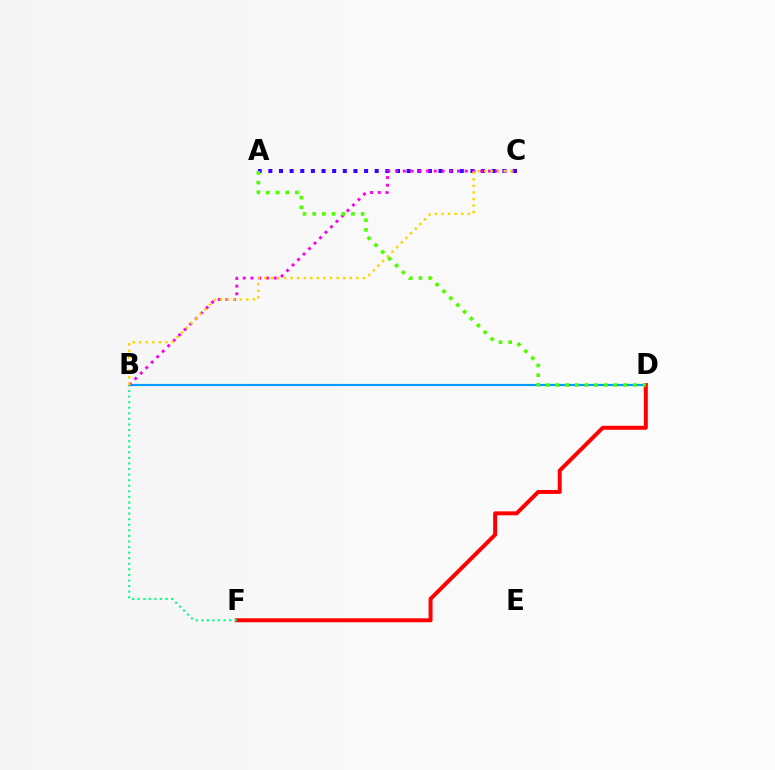{('B', 'D'): [{'color': '#009eff', 'line_style': 'solid', 'thickness': 1.56}], ('D', 'F'): [{'color': '#ff0000', 'line_style': 'solid', 'thickness': 2.85}], ('A', 'C'): [{'color': '#3700ff', 'line_style': 'dotted', 'thickness': 2.89}], ('B', 'C'): [{'color': '#ff00ed', 'line_style': 'dotted', 'thickness': 2.1}, {'color': '#ffd500', 'line_style': 'dotted', 'thickness': 1.78}], ('B', 'F'): [{'color': '#00ff86', 'line_style': 'dotted', 'thickness': 1.51}], ('A', 'D'): [{'color': '#4fff00', 'line_style': 'dotted', 'thickness': 2.63}]}